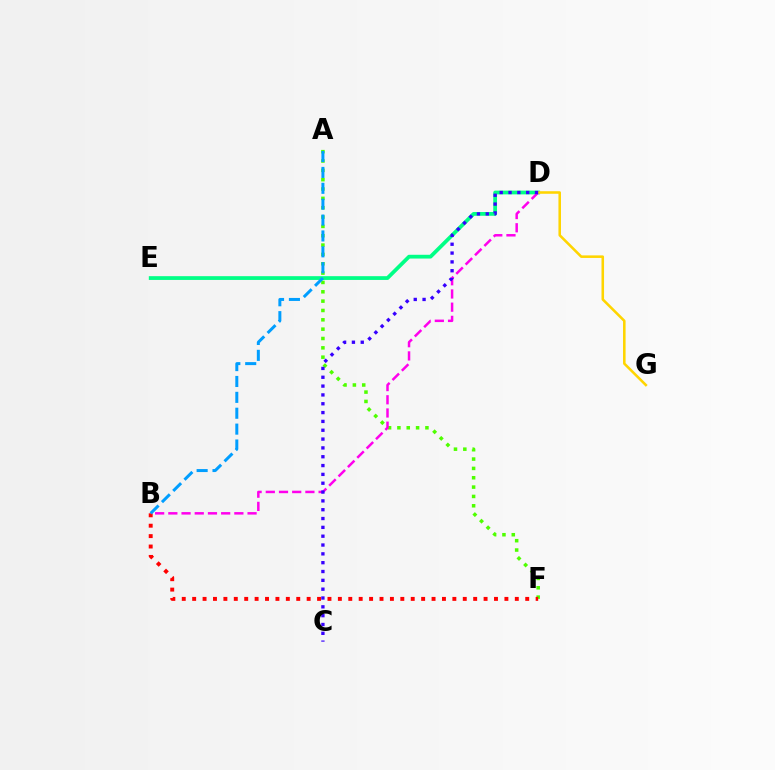{('D', 'E'): [{'color': '#00ff86', 'line_style': 'solid', 'thickness': 2.72}], ('A', 'F'): [{'color': '#4fff00', 'line_style': 'dotted', 'thickness': 2.54}], ('B', 'D'): [{'color': '#ff00ed', 'line_style': 'dashed', 'thickness': 1.79}], ('D', 'G'): [{'color': '#ffd500', 'line_style': 'solid', 'thickness': 1.84}], ('B', 'F'): [{'color': '#ff0000', 'line_style': 'dotted', 'thickness': 2.83}], ('C', 'D'): [{'color': '#3700ff', 'line_style': 'dotted', 'thickness': 2.4}], ('A', 'B'): [{'color': '#009eff', 'line_style': 'dashed', 'thickness': 2.16}]}